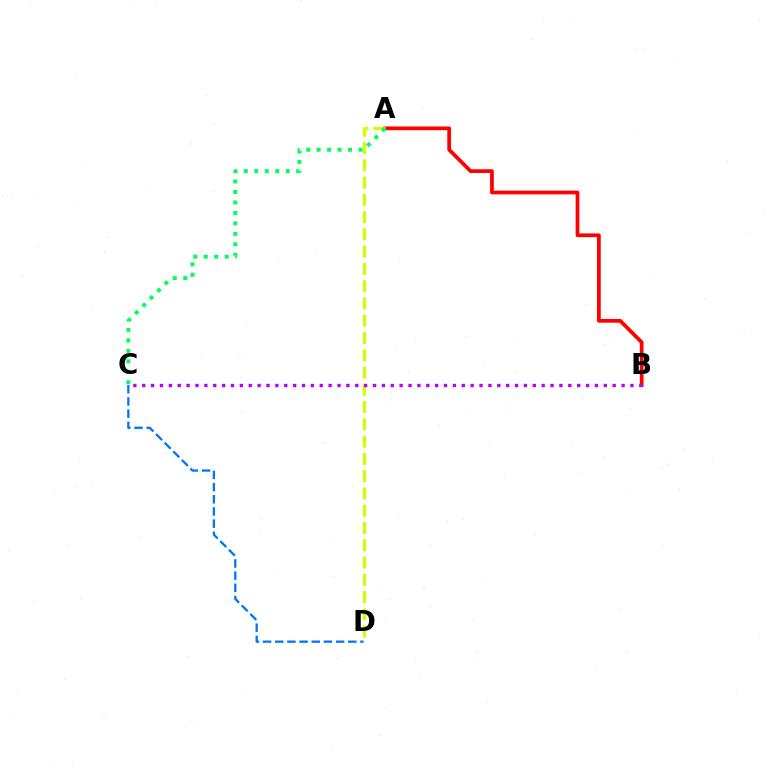{('C', 'D'): [{'color': '#0074ff', 'line_style': 'dashed', 'thickness': 1.65}], ('A', 'B'): [{'color': '#ff0000', 'line_style': 'solid', 'thickness': 2.69}], ('A', 'D'): [{'color': '#d1ff00', 'line_style': 'dashed', 'thickness': 2.35}], ('B', 'C'): [{'color': '#b900ff', 'line_style': 'dotted', 'thickness': 2.41}], ('A', 'C'): [{'color': '#00ff5c', 'line_style': 'dotted', 'thickness': 2.84}]}